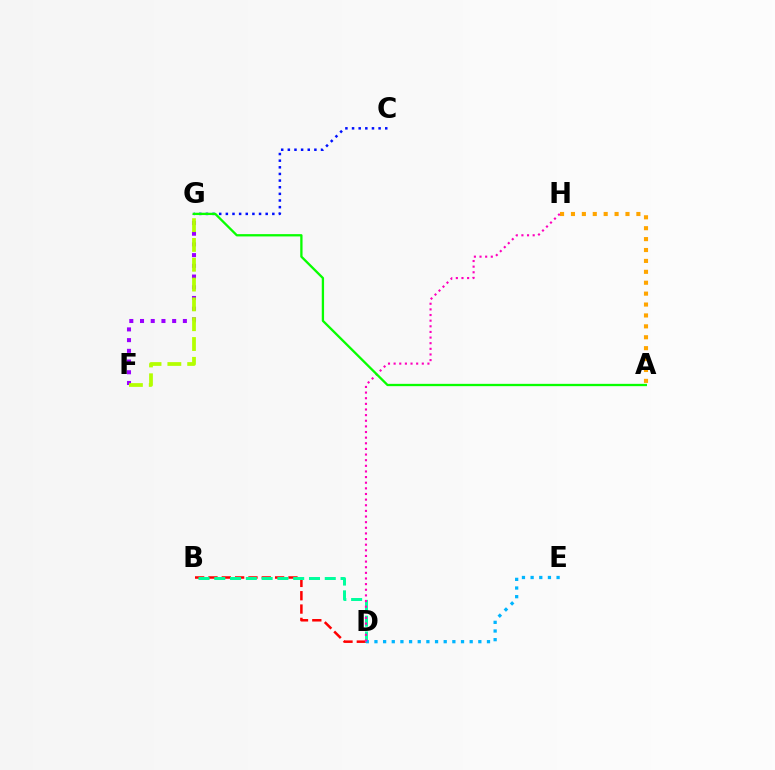{('A', 'H'): [{'color': '#ffa500', 'line_style': 'dotted', 'thickness': 2.96}], ('B', 'D'): [{'color': '#ff0000', 'line_style': 'dashed', 'thickness': 1.81}, {'color': '#00ff9d', 'line_style': 'dashed', 'thickness': 2.14}], ('C', 'G'): [{'color': '#0010ff', 'line_style': 'dotted', 'thickness': 1.8}], ('D', 'E'): [{'color': '#00b5ff', 'line_style': 'dotted', 'thickness': 2.35}], ('F', 'G'): [{'color': '#9b00ff', 'line_style': 'dotted', 'thickness': 2.91}, {'color': '#b3ff00', 'line_style': 'dashed', 'thickness': 2.69}], ('D', 'H'): [{'color': '#ff00bd', 'line_style': 'dotted', 'thickness': 1.53}], ('A', 'G'): [{'color': '#08ff00', 'line_style': 'solid', 'thickness': 1.66}]}